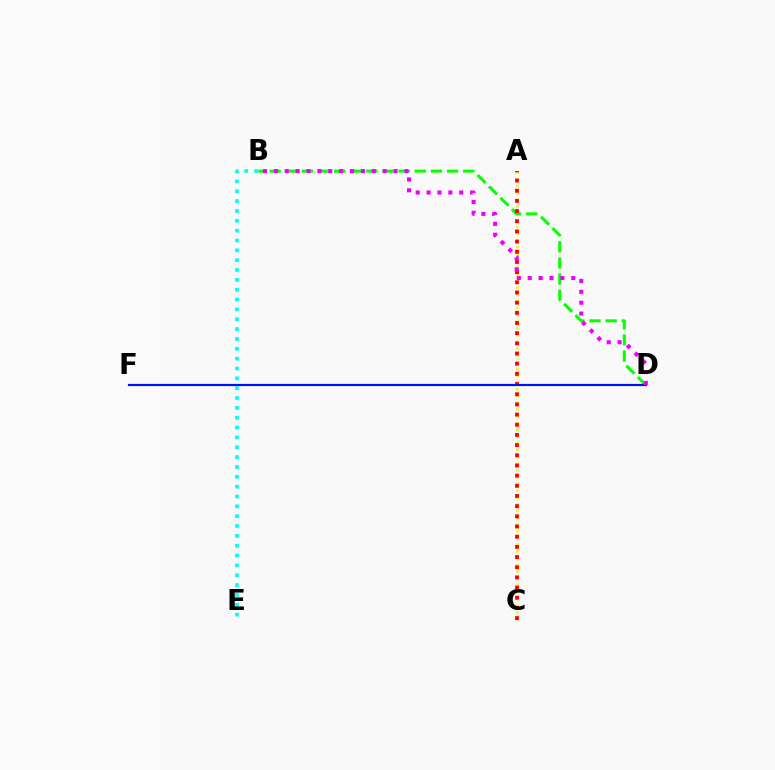{('A', 'C'): [{'color': '#fcf500', 'line_style': 'dotted', 'thickness': 1.84}, {'color': '#ff0000', 'line_style': 'dotted', 'thickness': 2.76}], ('B', 'D'): [{'color': '#08ff00', 'line_style': 'dashed', 'thickness': 2.19}, {'color': '#ee00ff', 'line_style': 'dotted', 'thickness': 2.96}], ('B', 'E'): [{'color': '#00fff6', 'line_style': 'dotted', 'thickness': 2.68}], ('D', 'F'): [{'color': '#0010ff', 'line_style': 'solid', 'thickness': 1.57}]}